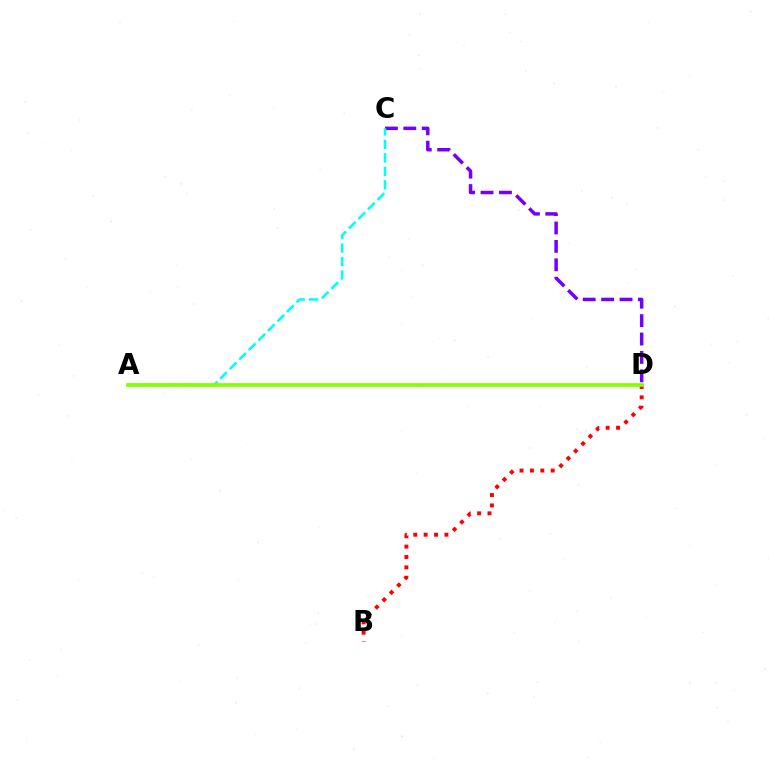{('C', 'D'): [{'color': '#7200ff', 'line_style': 'dashed', 'thickness': 2.5}], ('B', 'D'): [{'color': '#ff0000', 'line_style': 'dotted', 'thickness': 2.82}], ('A', 'C'): [{'color': '#00fff6', 'line_style': 'dashed', 'thickness': 1.83}], ('A', 'D'): [{'color': '#84ff00', 'line_style': 'solid', 'thickness': 2.66}]}